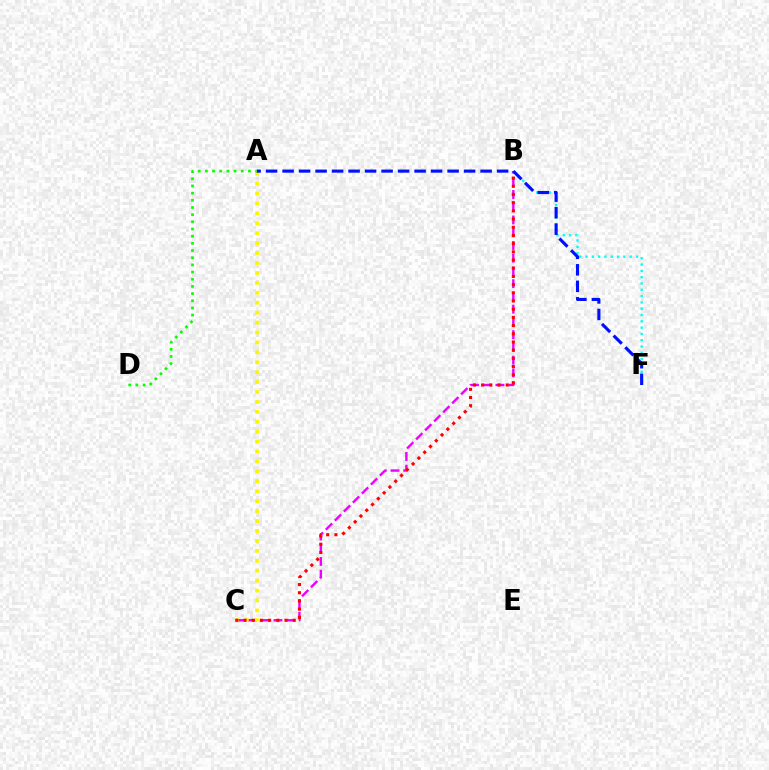{('B', 'F'): [{'color': '#00fff6', 'line_style': 'dotted', 'thickness': 1.71}], ('B', 'C'): [{'color': '#ee00ff', 'line_style': 'dashed', 'thickness': 1.73}, {'color': '#ff0000', 'line_style': 'dotted', 'thickness': 2.23}], ('A', 'C'): [{'color': '#fcf500', 'line_style': 'dotted', 'thickness': 2.7}], ('A', 'F'): [{'color': '#0010ff', 'line_style': 'dashed', 'thickness': 2.24}], ('A', 'D'): [{'color': '#08ff00', 'line_style': 'dotted', 'thickness': 1.95}]}